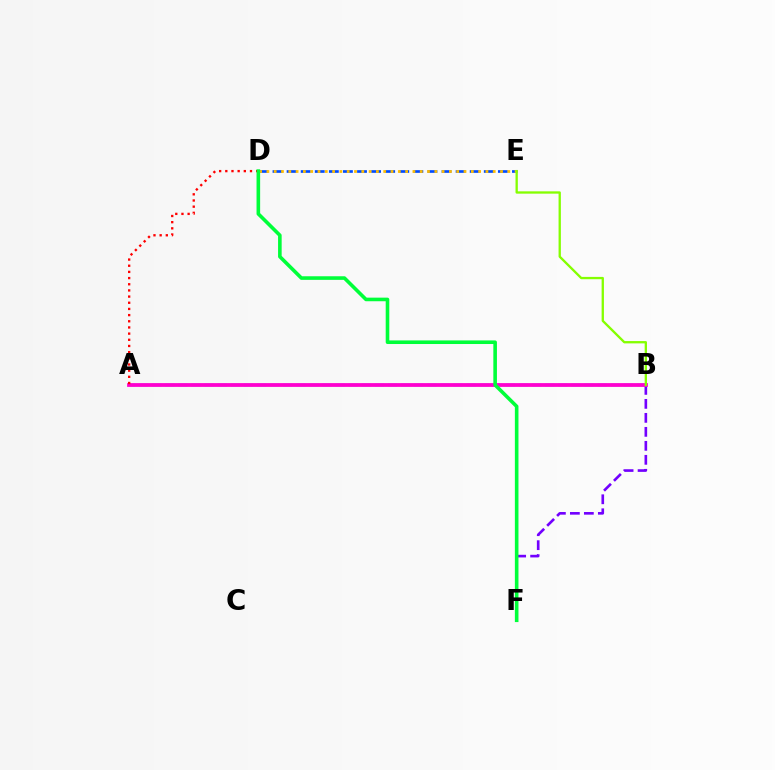{('D', 'E'): [{'color': '#004bff', 'line_style': 'dashed', 'thickness': 1.91}, {'color': '#ffbd00', 'line_style': 'dotted', 'thickness': 1.98}], ('B', 'F'): [{'color': '#7200ff', 'line_style': 'dashed', 'thickness': 1.9}], ('A', 'B'): [{'color': '#00fff6', 'line_style': 'dashed', 'thickness': 1.78}, {'color': '#ff00cf', 'line_style': 'solid', 'thickness': 2.72}], ('A', 'D'): [{'color': '#ff0000', 'line_style': 'dotted', 'thickness': 1.68}], ('B', 'E'): [{'color': '#84ff00', 'line_style': 'solid', 'thickness': 1.67}], ('D', 'F'): [{'color': '#00ff39', 'line_style': 'solid', 'thickness': 2.59}]}